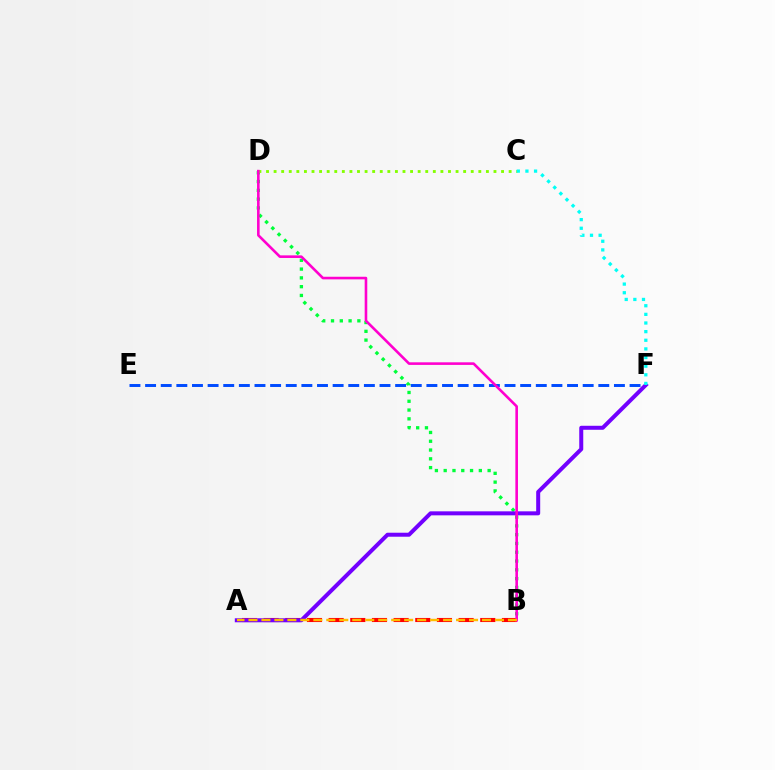{('B', 'D'): [{'color': '#00ff39', 'line_style': 'dotted', 'thickness': 2.39}, {'color': '#ff00cf', 'line_style': 'solid', 'thickness': 1.88}], ('A', 'B'): [{'color': '#ff0000', 'line_style': 'dashed', 'thickness': 2.94}, {'color': '#ffbd00', 'line_style': 'dashed', 'thickness': 1.76}], ('E', 'F'): [{'color': '#004bff', 'line_style': 'dashed', 'thickness': 2.12}], ('C', 'D'): [{'color': '#84ff00', 'line_style': 'dotted', 'thickness': 2.06}], ('A', 'F'): [{'color': '#7200ff', 'line_style': 'solid', 'thickness': 2.88}], ('C', 'F'): [{'color': '#00fff6', 'line_style': 'dotted', 'thickness': 2.35}]}